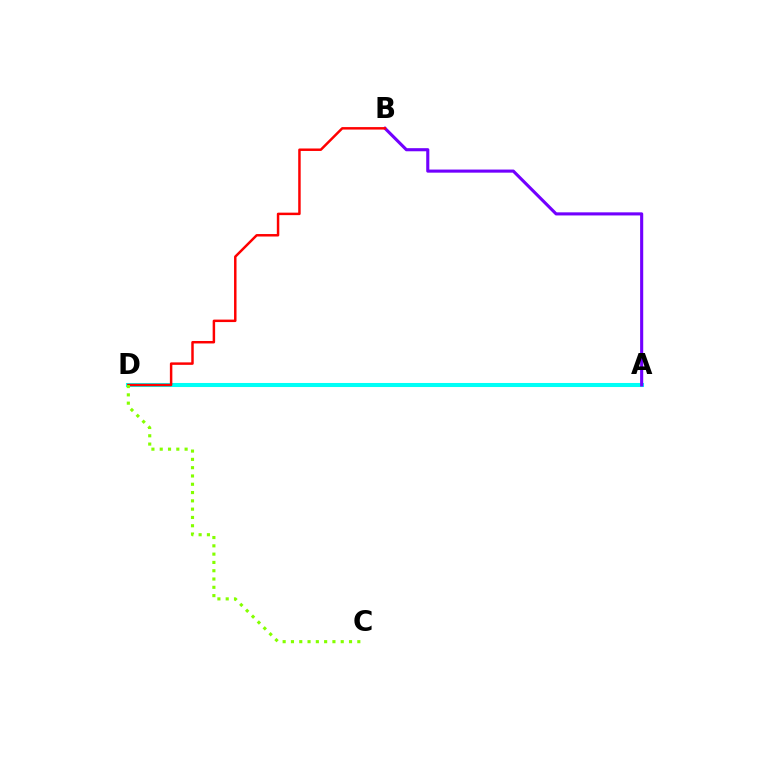{('A', 'D'): [{'color': '#00fff6', 'line_style': 'solid', 'thickness': 2.92}], ('A', 'B'): [{'color': '#7200ff', 'line_style': 'solid', 'thickness': 2.23}], ('B', 'D'): [{'color': '#ff0000', 'line_style': 'solid', 'thickness': 1.78}], ('C', 'D'): [{'color': '#84ff00', 'line_style': 'dotted', 'thickness': 2.25}]}